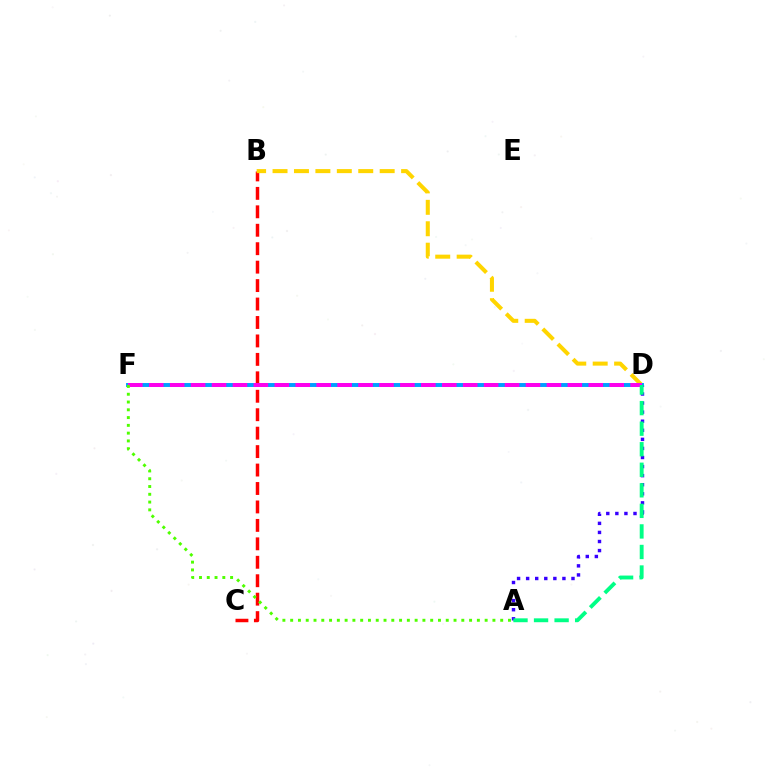{('B', 'C'): [{'color': '#ff0000', 'line_style': 'dashed', 'thickness': 2.51}], ('B', 'D'): [{'color': '#ffd500', 'line_style': 'dashed', 'thickness': 2.91}], ('D', 'F'): [{'color': '#009eff', 'line_style': 'solid', 'thickness': 2.82}, {'color': '#ff00ed', 'line_style': 'dashed', 'thickness': 2.84}], ('A', 'D'): [{'color': '#3700ff', 'line_style': 'dotted', 'thickness': 2.46}, {'color': '#00ff86', 'line_style': 'dashed', 'thickness': 2.79}], ('A', 'F'): [{'color': '#4fff00', 'line_style': 'dotted', 'thickness': 2.11}]}